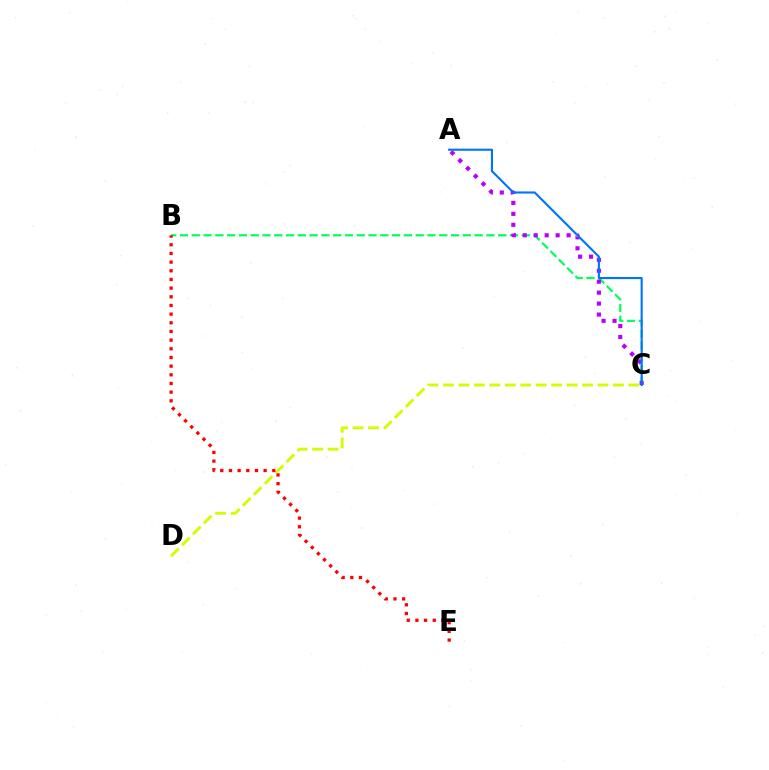{('B', 'C'): [{'color': '#00ff5c', 'line_style': 'dashed', 'thickness': 1.6}], ('A', 'C'): [{'color': '#b900ff', 'line_style': 'dotted', 'thickness': 2.98}, {'color': '#0074ff', 'line_style': 'solid', 'thickness': 1.52}], ('C', 'D'): [{'color': '#d1ff00', 'line_style': 'dashed', 'thickness': 2.1}], ('B', 'E'): [{'color': '#ff0000', 'line_style': 'dotted', 'thickness': 2.36}]}